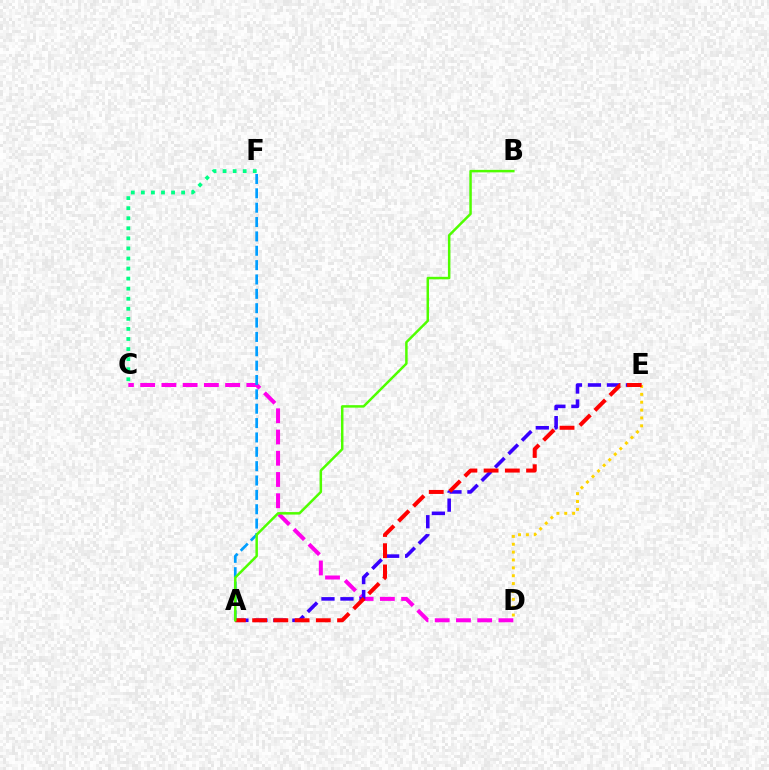{('C', 'F'): [{'color': '#00ff86', 'line_style': 'dotted', 'thickness': 2.73}], ('C', 'D'): [{'color': '#ff00ed', 'line_style': 'dashed', 'thickness': 2.88}], ('D', 'E'): [{'color': '#ffd500', 'line_style': 'dotted', 'thickness': 2.14}], ('A', 'F'): [{'color': '#009eff', 'line_style': 'dashed', 'thickness': 1.95}], ('A', 'E'): [{'color': '#3700ff', 'line_style': 'dashed', 'thickness': 2.58}, {'color': '#ff0000', 'line_style': 'dashed', 'thickness': 2.88}], ('A', 'B'): [{'color': '#4fff00', 'line_style': 'solid', 'thickness': 1.79}]}